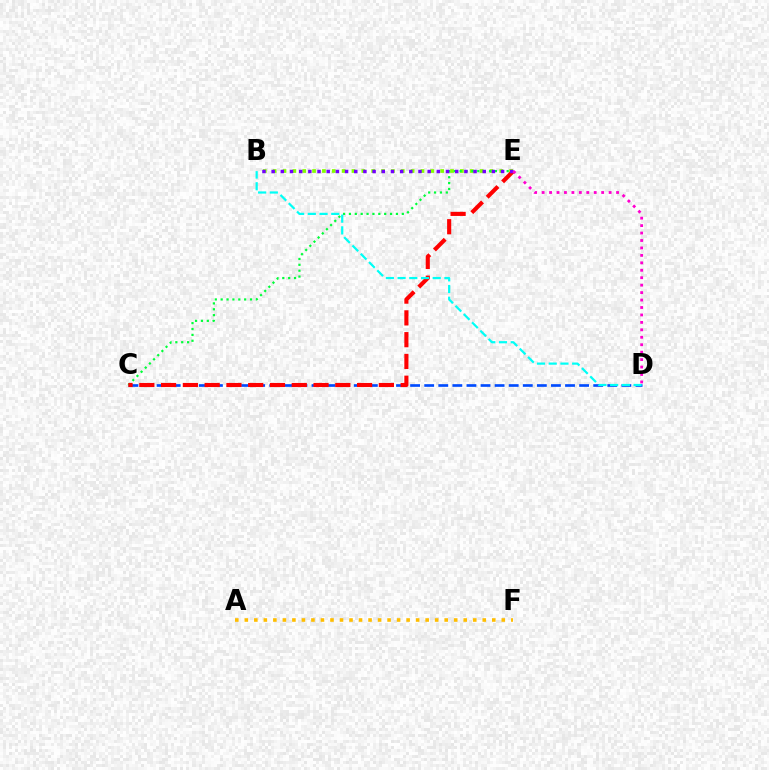{('B', 'E'): [{'color': '#84ff00', 'line_style': 'dotted', 'thickness': 2.68}, {'color': '#7200ff', 'line_style': 'dotted', 'thickness': 2.49}], ('A', 'F'): [{'color': '#ffbd00', 'line_style': 'dotted', 'thickness': 2.59}], ('C', 'D'): [{'color': '#004bff', 'line_style': 'dashed', 'thickness': 1.91}], ('C', 'E'): [{'color': '#00ff39', 'line_style': 'dotted', 'thickness': 1.6}, {'color': '#ff0000', 'line_style': 'dashed', 'thickness': 2.96}], ('B', 'D'): [{'color': '#00fff6', 'line_style': 'dashed', 'thickness': 1.59}], ('D', 'E'): [{'color': '#ff00cf', 'line_style': 'dotted', 'thickness': 2.02}]}